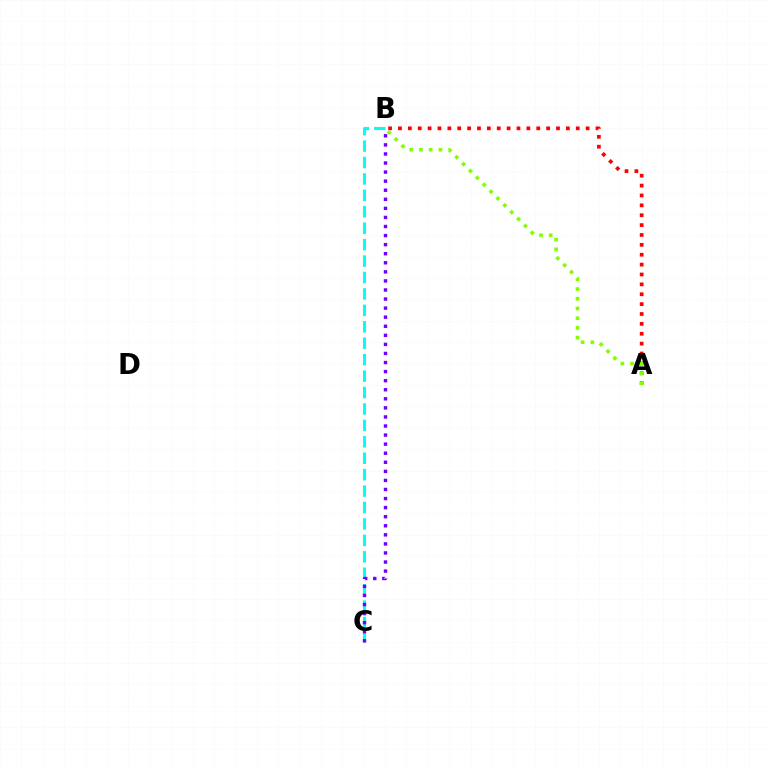{('B', 'C'): [{'color': '#00fff6', 'line_style': 'dashed', 'thickness': 2.23}, {'color': '#7200ff', 'line_style': 'dotted', 'thickness': 2.46}], ('A', 'B'): [{'color': '#ff0000', 'line_style': 'dotted', 'thickness': 2.68}, {'color': '#84ff00', 'line_style': 'dotted', 'thickness': 2.64}]}